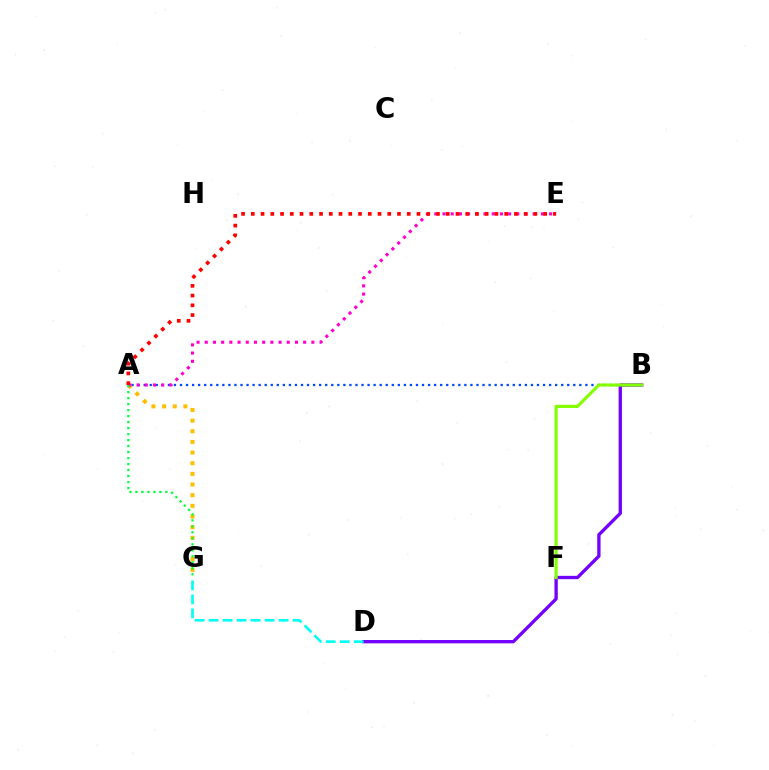{('A', 'B'): [{'color': '#004bff', 'line_style': 'dotted', 'thickness': 1.64}], ('B', 'D'): [{'color': '#7200ff', 'line_style': 'solid', 'thickness': 2.38}], ('D', 'G'): [{'color': '#00fff6', 'line_style': 'dashed', 'thickness': 1.9}], ('A', 'G'): [{'color': '#ffbd00', 'line_style': 'dotted', 'thickness': 2.89}, {'color': '#00ff39', 'line_style': 'dotted', 'thickness': 1.63}], ('B', 'F'): [{'color': '#84ff00', 'line_style': 'solid', 'thickness': 2.25}], ('A', 'E'): [{'color': '#ff00cf', 'line_style': 'dotted', 'thickness': 2.23}, {'color': '#ff0000', 'line_style': 'dotted', 'thickness': 2.65}]}